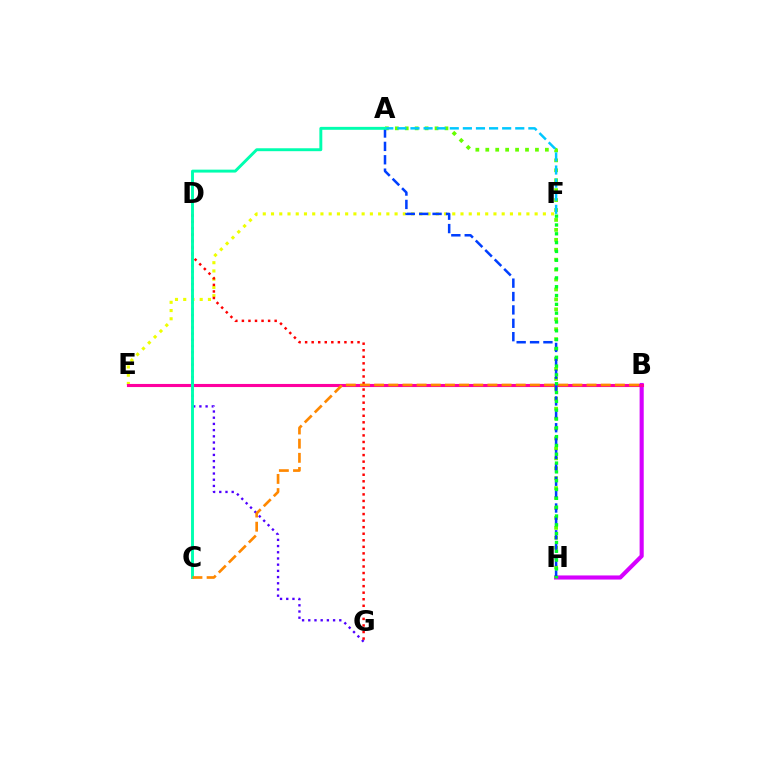{('B', 'H'): [{'color': '#d600ff', 'line_style': 'solid', 'thickness': 2.96}], ('D', 'G'): [{'color': '#4f00ff', 'line_style': 'dotted', 'thickness': 1.69}, {'color': '#ff0000', 'line_style': 'dotted', 'thickness': 1.78}], ('E', 'F'): [{'color': '#eeff00', 'line_style': 'dotted', 'thickness': 2.24}], ('B', 'E'): [{'color': '#ff00a0', 'line_style': 'solid', 'thickness': 2.23}], ('A', 'H'): [{'color': '#66ff00', 'line_style': 'dotted', 'thickness': 2.7}, {'color': '#003fff', 'line_style': 'dashed', 'thickness': 1.82}], ('A', 'F'): [{'color': '#00c7ff', 'line_style': 'dashed', 'thickness': 1.78}], ('A', 'C'): [{'color': '#00ffaf', 'line_style': 'solid', 'thickness': 2.11}], ('B', 'C'): [{'color': '#ff8800', 'line_style': 'dashed', 'thickness': 1.92}], ('F', 'H'): [{'color': '#00ff27', 'line_style': 'dotted', 'thickness': 2.4}]}